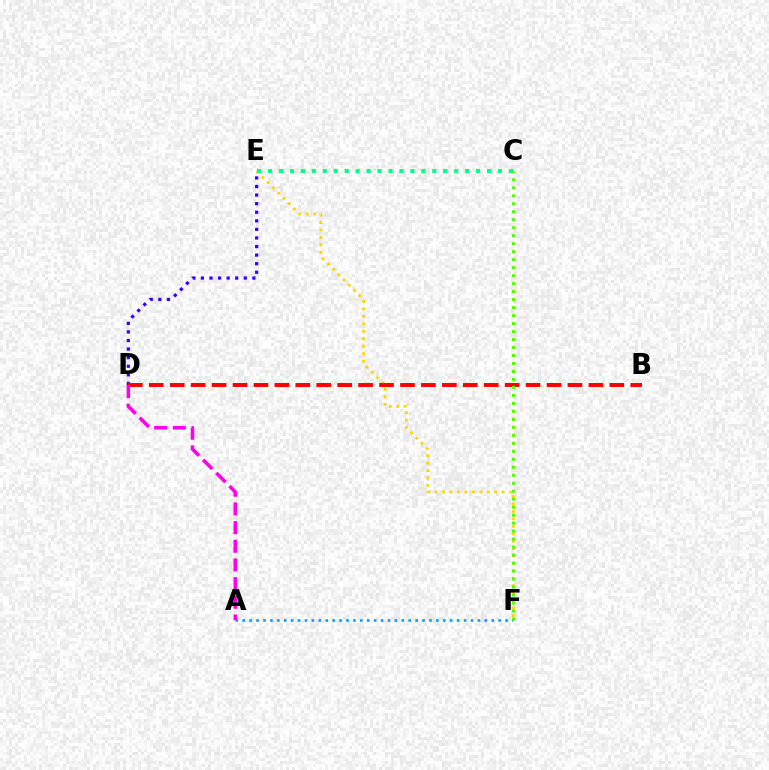{('E', 'F'): [{'color': '#ffd500', 'line_style': 'dotted', 'thickness': 2.02}], ('D', 'E'): [{'color': '#3700ff', 'line_style': 'dotted', 'thickness': 2.33}], ('B', 'D'): [{'color': '#ff0000', 'line_style': 'dashed', 'thickness': 2.84}], ('C', 'E'): [{'color': '#00ff86', 'line_style': 'dotted', 'thickness': 2.98}], ('A', 'F'): [{'color': '#009eff', 'line_style': 'dotted', 'thickness': 1.88}], ('C', 'F'): [{'color': '#4fff00', 'line_style': 'dotted', 'thickness': 2.17}], ('A', 'D'): [{'color': '#ff00ed', 'line_style': 'dashed', 'thickness': 2.54}]}